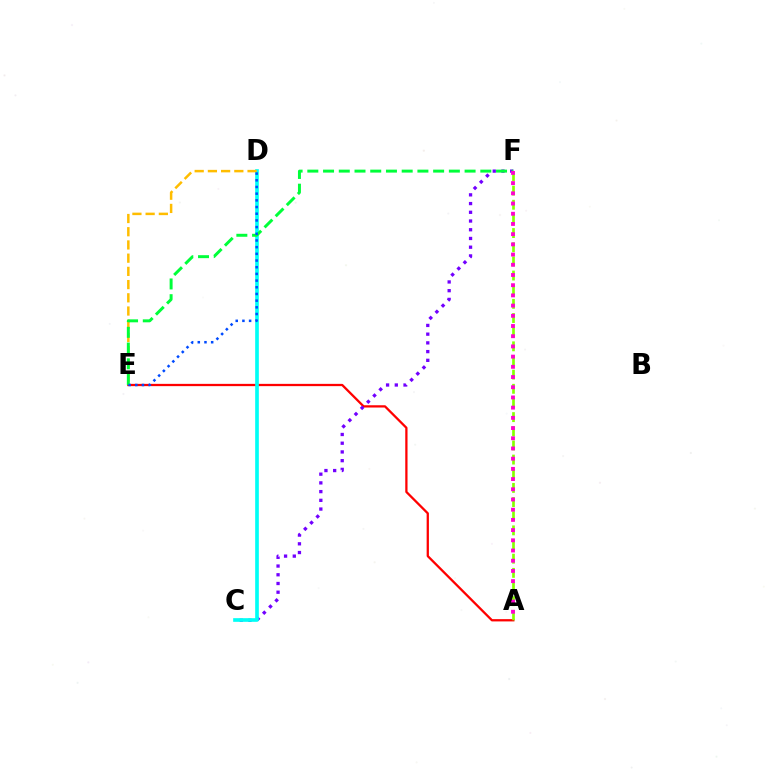{('A', 'E'): [{'color': '#ff0000', 'line_style': 'solid', 'thickness': 1.64}], ('C', 'F'): [{'color': '#7200ff', 'line_style': 'dotted', 'thickness': 2.37}], ('C', 'D'): [{'color': '#00fff6', 'line_style': 'solid', 'thickness': 2.64}], ('A', 'F'): [{'color': '#84ff00', 'line_style': 'dashed', 'thickness': 1.92}, {'color': '#ff00cf', 'line_style': 'dotted', 'thickness': 2.77}], ('D', 'E'): [{'color': '#ffbd00', 'line_style': 'dashed', 'thickness': 1.8}, {'color': '#004bff', 'line_style': 'dotted', 'thickness': 1.82}], ('E', 'F'): [{'color': '#00ff39', 'line_style': 'dashed', 'thickness': 2.14}]}